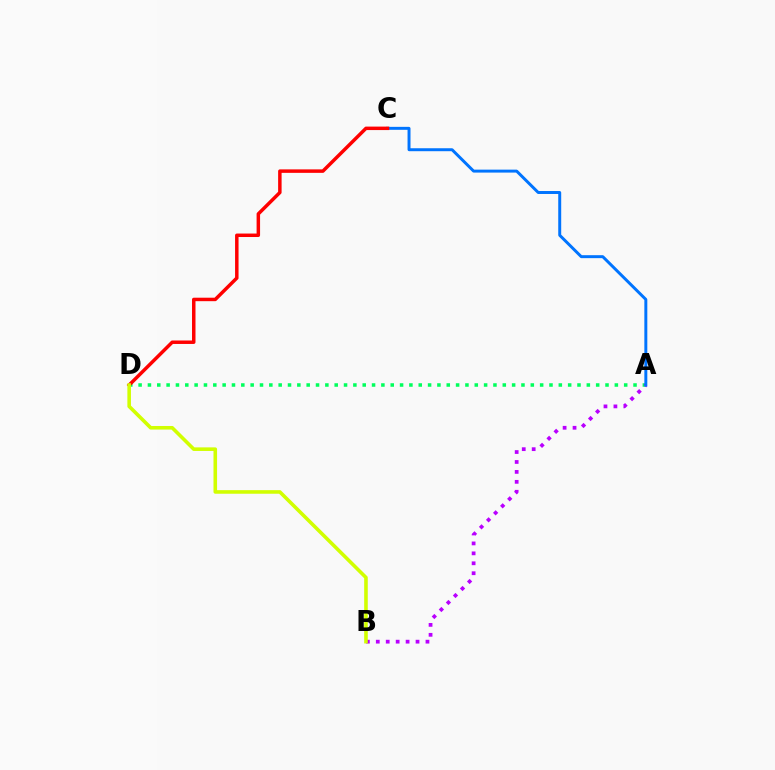{('A', 'D'): [{'color': '#00ff5c', 'line_style': 'dotted', 'thickness': 2.54}], ('A', 'B'): [{'color': '#b900ff', 'line_style': 'dotted', 'thickness': 2.7}], ('A', 'C'): [{'color': '#0074ff', 'line_style': 'solid', 'thickness': 2.13}], ('C', 'D'): [{'color': '#ff0000', 'line_style': 'solid', 'thickness': 2.5}], ('B', 'D'): [{'color': '#d1ff00', 'line_style': 'solid', 'thickness': 2.58}]}